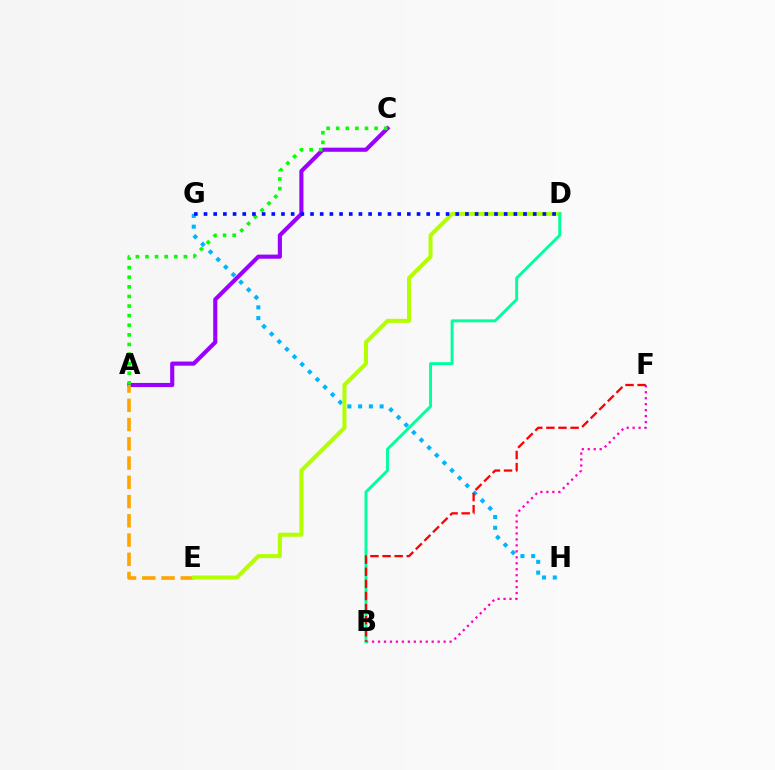{('G', 'H'): [{'color': '#00b5ff', 'line_style': 'dotted', 'thickness': 2.92}], ('A', 'C'): [{'color': '#9b00ff', 'line_style': 'solid', 'thickness': 2.97}, {'color': '#08ff00', 'line_style': 'dotted', 'thickness': 2.61}], ('B', 'F'): [{'color': '#ff00bd', 'line_style': 'dotted', 'thickness': 1.62}, {'color': '#ff0000', 'line_style': 'dashed', 'thickness': 1.64}], ('A', 'E'): [{'color': '#ffa500', 'line_style': 'dashed', 'thickness': 2.61}], ('D', 'E'): [{'color': '#b3ff00', 'line_style': 'solid', 'thickness': 2.9}], ('D', 'G'): [{'color': '#0010ff', 'line_style': 'dotted', 'thickness': 2.63}], ('B', 'D'): [{'color': '#00ff9d', 'line_style': 'solid', 'thickness': 2.1}]}